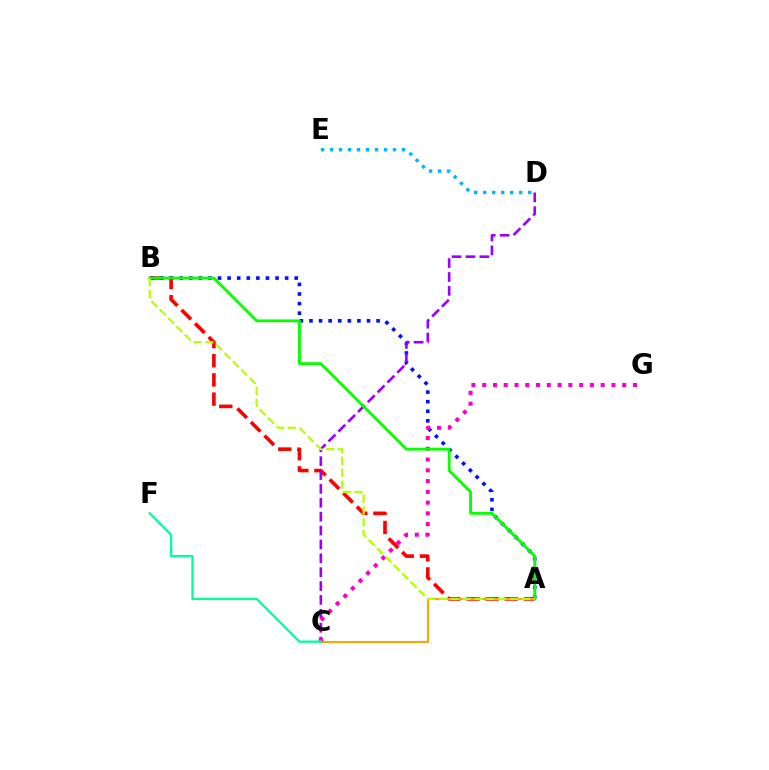{('A', 'B'): [{'color': '#ff0000', 'line_style': 'dashed', 'thickness': 2.61}, {'color': '#0010ff', 'line_style': 'dotted', 'thickness': 2.61}, {'color': '#08ff00', 'line_style': 'solid', 'thickness': 2.05}, {'color': '#b3ff00', 'line_style': 'dashed', 'thickness': 1.61}], ('A', 'C'): [{'color': '#ffa500', 'line_style': 'solid', 'thickness': 1.5}], ('C', 'D'): [{'color': '#9b00ff', 'line_style': 'dashed', 'thickness': 1.89}], ('C', 'G'): [{'color': '#ff00bd', 'line_style': 'dotted', 'thickness': 2.93}], ('D', 'E'): [{'color': '#00b5ff', 'line_style': 'dotted', 'thickness': 2.44}], ('C', 'F'): [{'color': '#00ff9d', 'line_style': 'solid', 'thickness': 1.69}]}